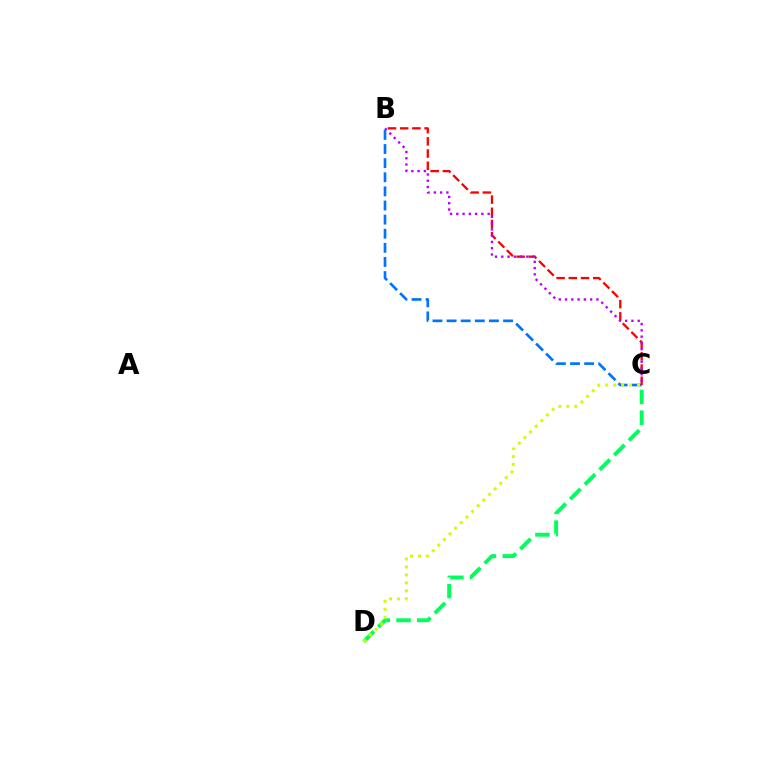{('C', 'D'): [{'color': '#00ff5c', 'line_style': 'dashed', 'thickness': 2.82}, {'color': '#d1ff00', 'line_style': 'dotted', 'thickness': 2.16}], ('B', 'C'): [{'color': '#0074ff', 'line_style': 'dashed', 'thickness': 1.92}, {'color': '#ff0000', 'line_style': 'dashed', 'thickness': 1.66}, {'color': '#b900ff', 'line_style': 'dotted', 'thickness': 1.7}]}